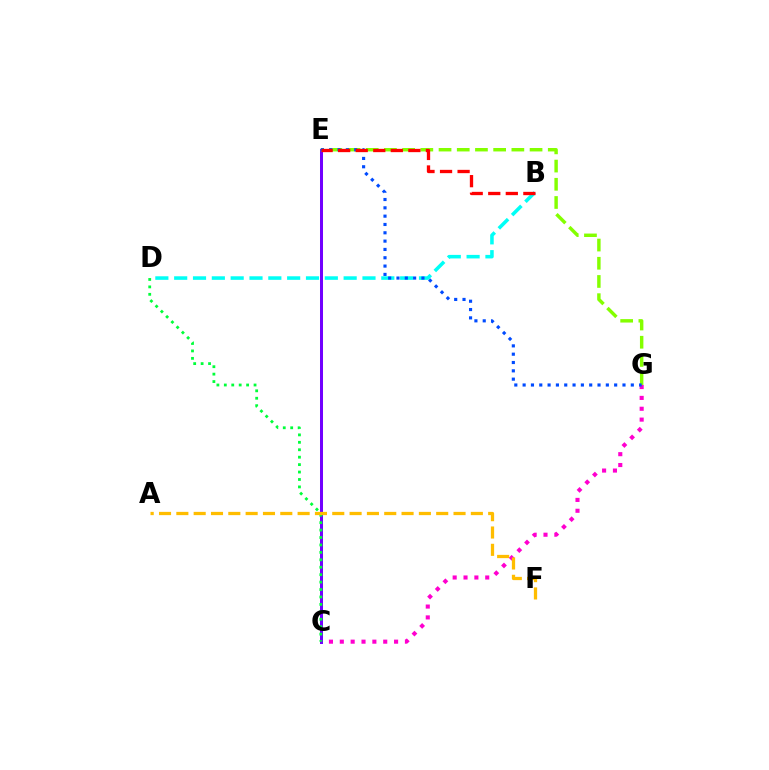{('C', 'G'): [{'color': '#ff00cf', 'line_style': 'dotted', 'thickness': 2.95}], ('C', 'E'): [{'color': '#7200ff', 'line_style': 'solid', 'thickness': 2.16}], ('C', 'D'): [{'color': '#00ff39', 'line_style': 'dotted', 'thickness': 2.02}], ('A', 'F'): [{'color': '#ffbd00', 'line_style': 'dashed', 'thickness': 2.35}], ('B', 'D'): [{'color': '#00fff6', 'line_style': 'dashed', 'thickness': 2.56}], ('E', 'G'): [{'color': '#84ff00', 'line_style': 'dashed', 'thickness': 2.47}, {'color': '#004bff', 'line_style': 'dotted', 'thickness': 2.26}], ('B', 'E'): [{'color': '#ff0000', 'line_style': 'dashed', 'thickness': 2.38}]}